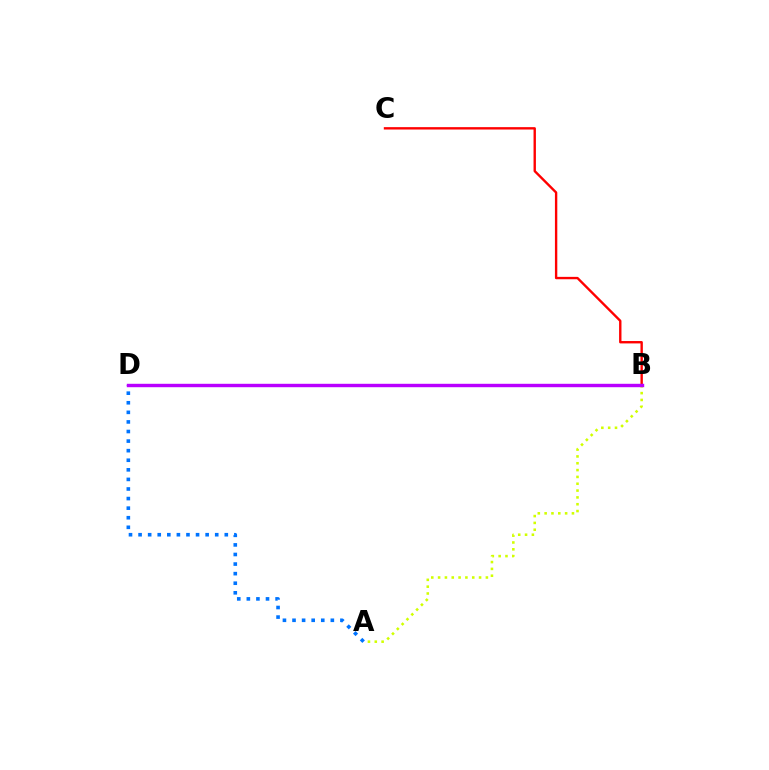{('A', 'B'): [{'color': '#d1ff00', 'line_style': 'dotted', 'thickness': 1.86}], ('A', 'D'): [{'color': '#0074ff', 'line_style': 'dotted', 'thickness': 2.6}], ('B', 'C'): [{'color': '#ff0000', 'line_style': 'solid', 'thickness': 1.71}], ('B', 'D'): [{'color': '#00ff5c', 'line_style': 'solid', 'thickness': 1.83}, {'color': '#b900ff', 'line_style': 'solid', 'thickness': 2.46}]}